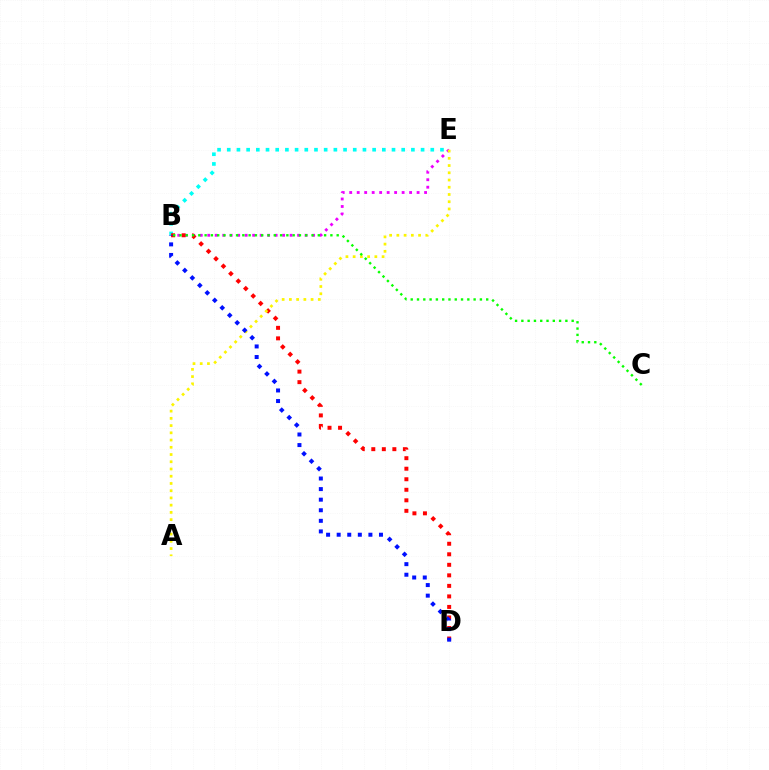{('B', 'E'): [{'color': '#ee00ff', 'line_style': 'dotted', 'thickness': 2.03}, {'color': '#00fff6', 'line_style': 'dotted', 'thickness': 2.63}], ('B', 'D'): [{'color': '#ff0000', 'line_style': 'dotted', 'thickness': 2.86}, {'color': '#0010ff', 'line_style': 'dotted', 'thickness': 2.87}], ('A', 'E'): [{'color': '#fcf500', 'line_style': 'dotted', 'thickness': 1.97}], ('B', 'C'): [{'color': '#08ff00', 'line_style': 'dotted', 'thickness': 1.71}]}